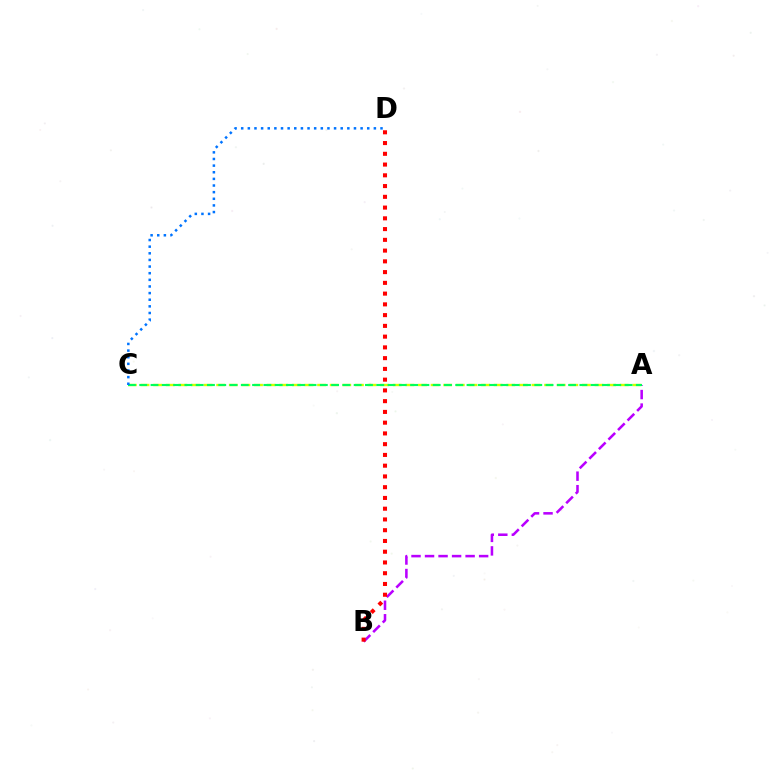{('A', 'B'): [{'color': '#b900ff', 'line_style': 'dashed', 'thickness': 1.84}], ('B', 'D'): [{'color': '#ff0000', 'line_style': 'dotted', 'thickness': 2.92}], ('A', 'C'): [{'color': '#d1ff00', 'line_style': 'dashed', 'thickness': 1.71}, {'color': '#00ff5c', 'line_style': 'dashed', 'thickness': 1.53}], ('C', 'D'): [{'color': '#0074ff', 'line_style': 'dotted', 'thickness': 1.8}]}